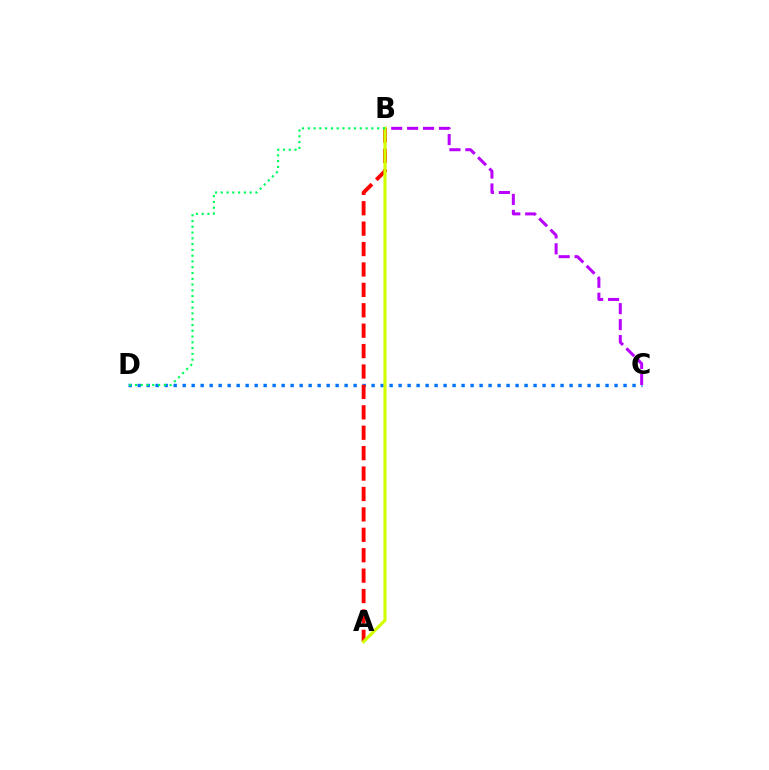{('C', 'D'): [{'color': '#0074ff', 'line_style': 'dotted', 'thickness': 2.44}], ('B', 'C'): [{'color': '#b900ff', 'line_style': 'dashed', 'thickness': 2.16}], ('A', 'B'): [{'color': '#ff0000', 'line_style': 'dashed', 'thickness': 2.77}, {'color': '#d1ff00', 'line_style': 'solid', 'thickness': 2.27}], ('B', 'D'): [{'color': '#00ff5c', 'line_style': 'dotted', 'thickness': 1.57}]}